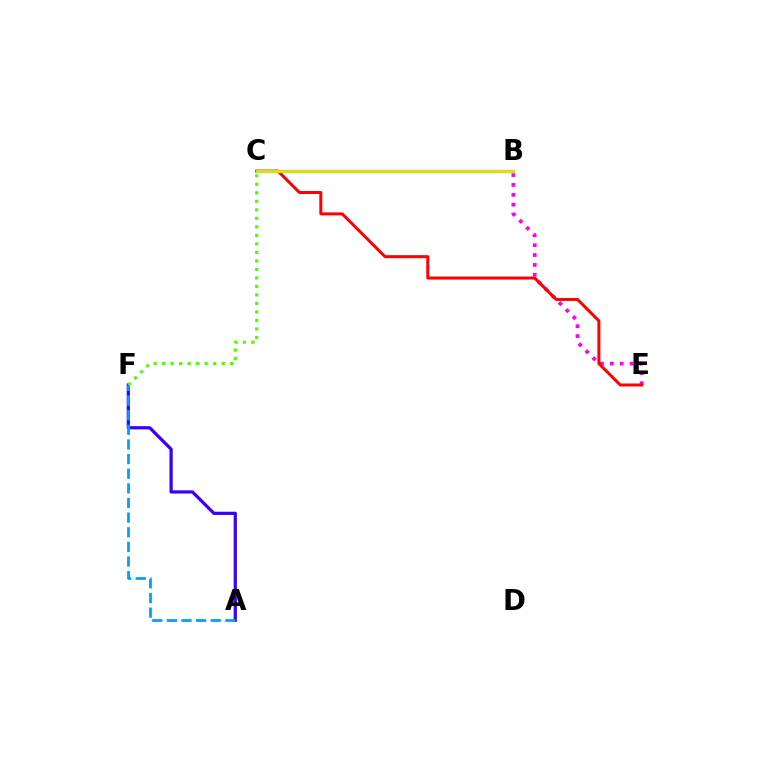{('A', 'F'): [{'color': '#3700ff', 'line_style': 'solid', 'thickness': 2.32}, {'color': '#009eff', 'line_style': 'dashed', 'thickness': 1.99}], ('B', 'E'): [{'color': '#ff00ed', 'line_style': 'dotted', 'thickness': 2.68}], ('C', 'E'): [{'color': '#ff0000', 'line_style': 'solid', 'thickness': 2.16}], ('B', 'C'): [{'color': '#00ff86', 'line_style': 'solid', 'thickness': 2.38}, {'color': '#ffd500', 'line_style': 'solid', 'thickness': 1.92}], ('C', 'F'): [{'color': '#4fff00', 'line_style': 'dotted', 'thickness': 2.31}]}